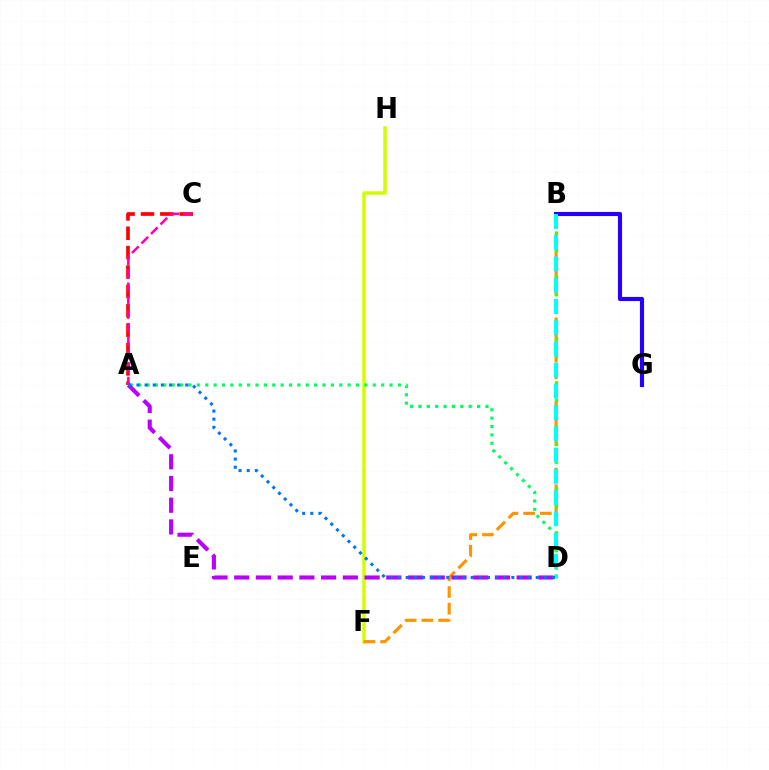{('F', 'H'): [{'color': '#d1ff00', 'line_style': 'solid', 'thickness': 2.53}], ('A', 'C'): [{'color': '#ff0000', 'line_style': 'dashed', 'thickness': 2.63}, {'color': '#ff00ac', 'line_style': 'dashed', 'thickness': 1.83}], ('B', 'G'): [{'color': '#2500ff', 'line_style': 'solid', 'thickness': 2.97}], ('B', 'F'): [{'color': '#ff9400', 'line_style': 'dashed', 'thickness': 2.27}], ('A', 'D'): [{'color': '#00ff5c', 'line_style': 'dotted', 'thickness': 2.28}, {'color': '#b900ff', 'line_style': 'dashed', 'thickness': 2.95}, {'color': '#0074ff', 'line_style': 'dotted', 'thickness': 2.21}], ('B', 'D'): [{'color': '#3dff00', 'line_style': 'dotted', 'thickness': 2.39}, {'color': '#00fff6', 'line_style': 'dashed', 'thickness': 2.89}]}